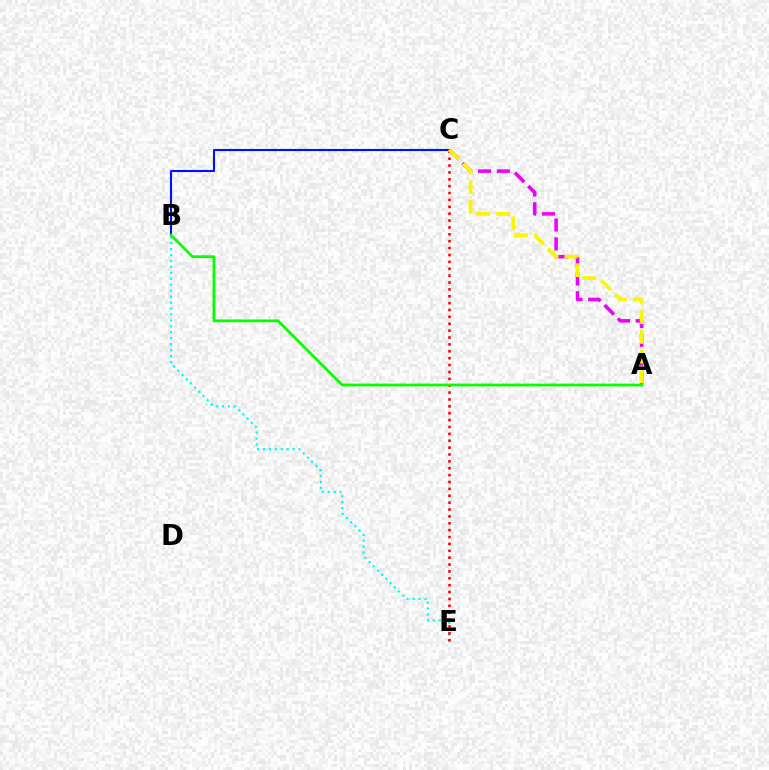{('B', 'C'): [{'color': '#0010ff', 'line_style': 'solid', 'thickness': 1.52}], ('B', 'E'): [{'color': '#00fff6', 'line_style': 'dotted', 'thickness': 1.61}], ('C', 'E'): [{'color': '#ff0000', 'line_style': 'dotted', 'thickness': 1.87}], ('A', 'C'): [{'color': '#ee00ff', 'line_style': 'dashed', 'thickness': 2.56}, {'color': '#fcf500', 'line_style': 'dashed', 'thickness': 2.68}], ('A', 'B'): [{'color': '#08ff00', 'line_style': 'solid', 'thickness': 1.98}]}